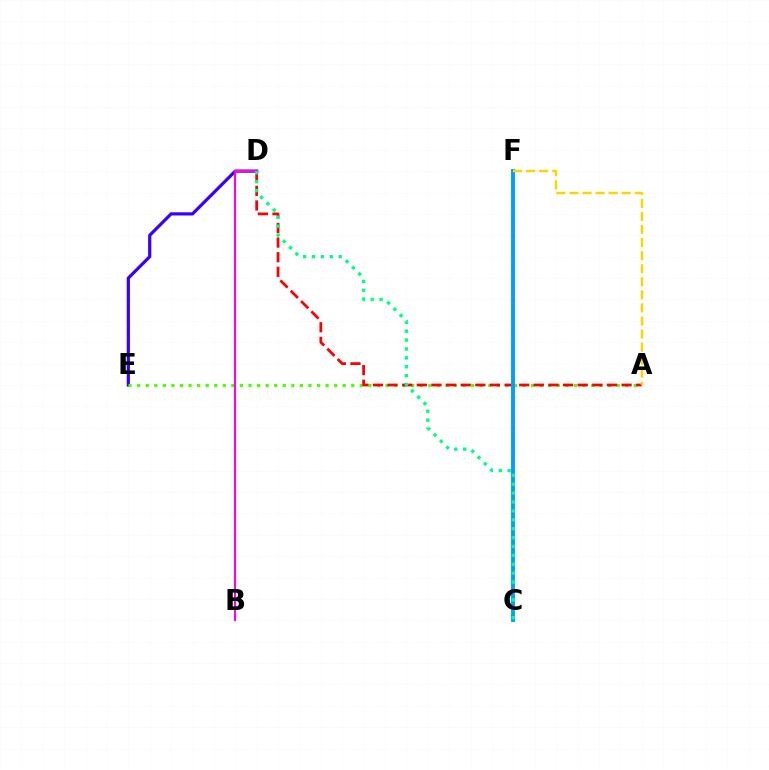{('D', 'E'): [{'color': '#3700ff', 'line_style': 'solid', 'thickness': 2.31}], ('A', 'E'): [{'color': '#4fff00', 'line_style': 'dotted', 'thickness': 2.33}], ('A', 'D'): [{'color': '#ff0000', 'line_style': 'dashed', 'thickness': 1.99}], ('B', 'D'): [{'color': '#ff00ed', 'line_style': 'solid', 'thickness': 1.52}], ('C', 'F'): [{'color': '#009eff', 'line_style': 'solid', 'thickness': 2.8}], ('A', 'F'): [{'color': '#ffd500', 'line_style': 'dashed', 'thickness': 1.78}], ('C', 'D'): [{'color': '#00ff86', 'line_style': 'dotted', 'thickness': 2.42}]}